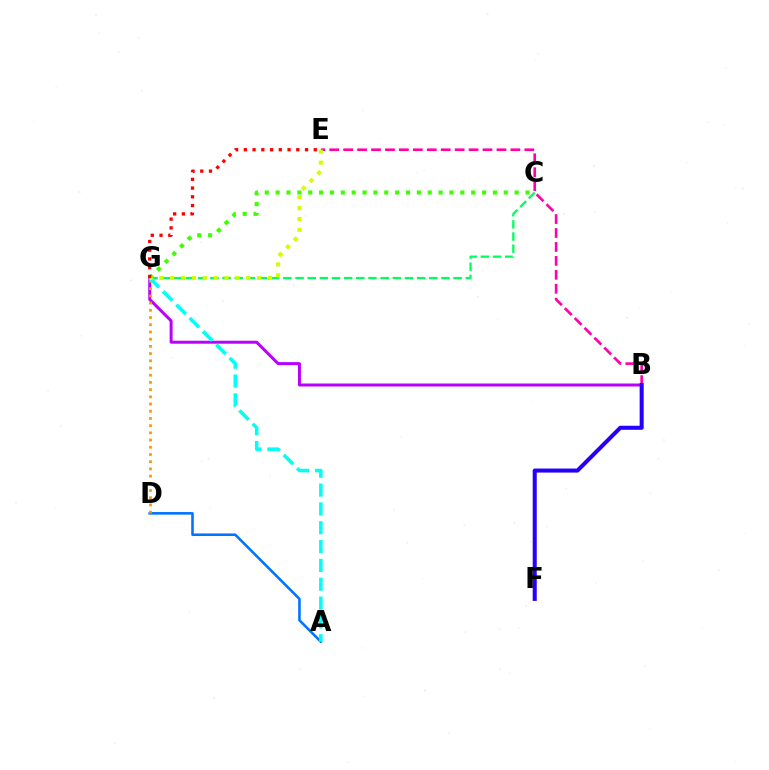{('B', 'G'): [{'color': '#b900ff', 'line_style': 'solid', 'thickness': 2.15}], ('B', 'E'): [{'color': '#ff00ac', 'line_style': 'dashed', 'thickness': 1.89}], ('A', 'D'): [{'color': '#0074ff', 'line_style': 'solid', 'thickness': 1.85}], ('C', 'G'): [{'color': '#00ff5c', 'line_style': 'dashed', 'thickness': 1.65}, {'color': '#3dff00', 'line_style': 'dotted', 'thickness': 2.95}], ('B', 'F'): [{'color': '#2500ff', 'line_style': 'solid', 'thickness': 2.91}], ('D', 'G'): [{'color': '#ff9400', 'line_style': 'dotted', 'thickness': 1.96}], ('A', 'G'): [{'color': '#00fff6', 'line_style': 'dashed', 'thickness': 2.56}], ('E', 'G'): [{'color': '#d1ff00', 'line_style': 'dotted', 'thickness': 2.95}, {'color': '#ff0000', 'line_style': 'dotted', 'thickness': 2.37}]}